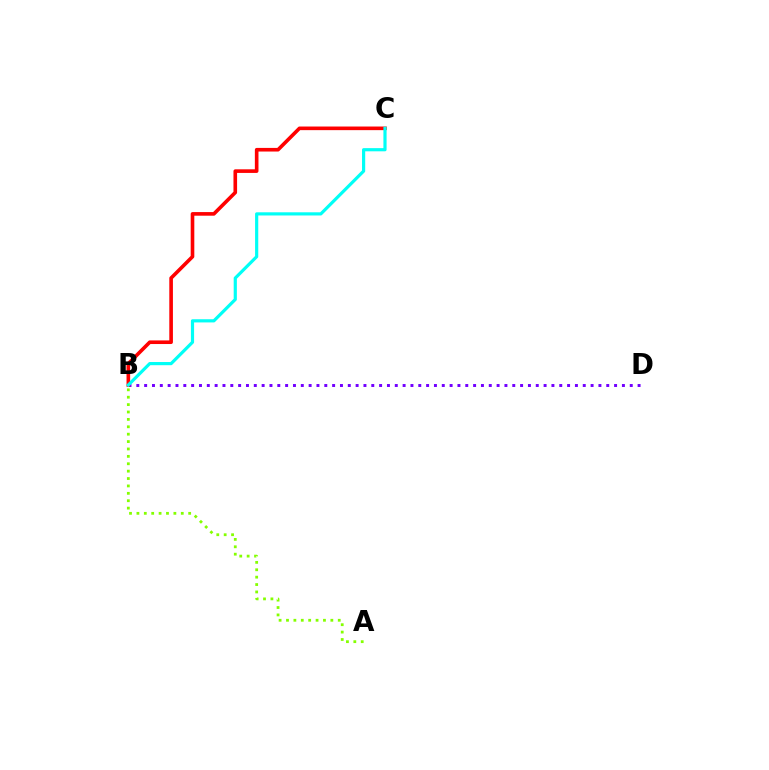{('B', 'D'): [{'color': '#7200ff', 'line_style': 'dotted', 'thickness': 2.13}], ('B', 'C'): [{'color': '#ff0000', 'line_style': 'solid', 'thickness': 2.61}, {'color': '#00fff6', 'line_style': 'solid', 'thickness': 2.29}], ('A', 'B'): [{'color': '#84ff00', 'line_style': 'dotted', 'thickness': 2.01}]}